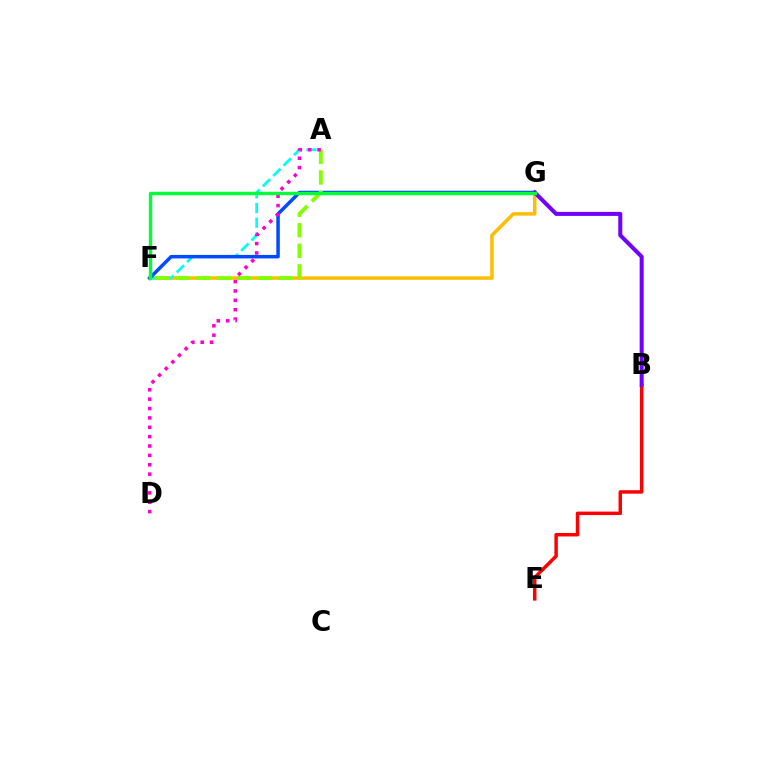{('B', 'E'): [{'color': '#ff0000', 'line_style': 'solid', 'thickness': 2.5}], ('F', 'G'): [{'color': '#ffbd00', 'line_style': 'solid', 'thickness': 2.52}, {'color': '#004bff', 'line_style': 'solid', 'thickness': 2.52}, {'color': '#00ff39', 'line_style': 'solid', 'thickness': 2.45}], ('A', 'F'): [{'color': '#00fff6', 'line_style': 'dashed', 'thickness': 1.99}, {'color': '#84ff00', 'line_style': 'dashed', 'thickness': 2.79}], ('B', 'G'): [{'color': '#7200ff', 'line_style': 'solid', 'thickness': 2.9}], ('A', 'D'): [{'color': '#ff00cf', 'line_style': 'dotted', 'thickness': 2.55}]}